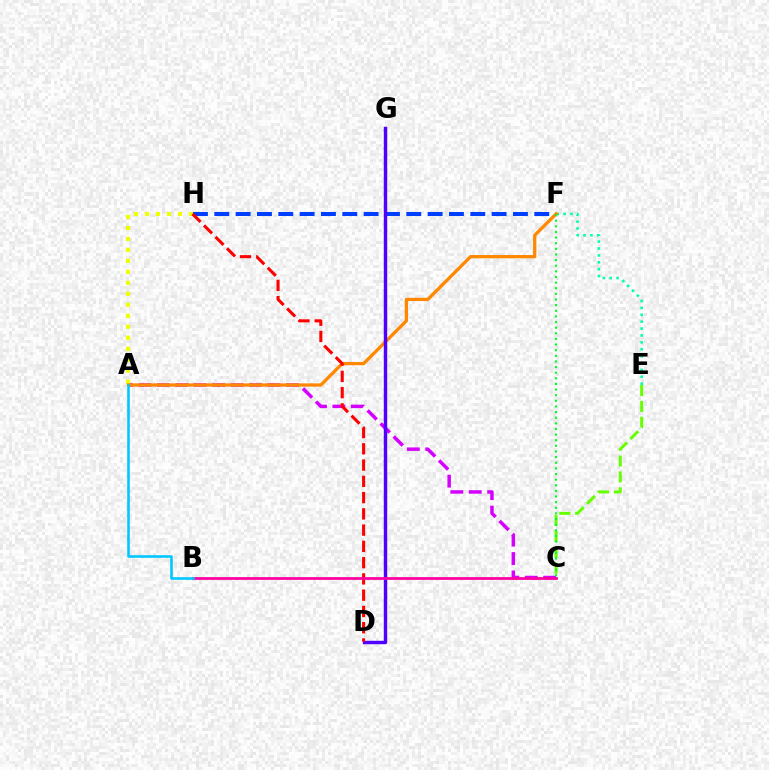{('F', 'H'): [{'color': '#003fff', 'line_style': 'dashed', 'thickness': 2.9}], ('A', 'C'): [{'color': '#d600ff', 'line_style': 'dashed', 'thickness': 2.5}], ('A', 'H'): [{'color': '#eeff00', 'line_style': 'dotted', 'thickness': 2.98}], ('E', 'F'): [{'color': '#00ffaf', 'line_style': 'dotted', 'thickness': 1.87}], ('A', 'F'): [{'color': '#ff8800', 'line_style': 'solid', 'thickness': 2.36}], ('C', 'E'): [{'color': '#66ff00', 'line_style': 'dashed', 'thickness': 2.16}], ('D', 'G'): [{'color': '#4f00ff', 'line_style': 'solid', 'thickness': 2.46}], ('D', 'H'): [{'color': '#ff0000', 'line_style': 'dashed', 'thickness': 2.21}], ('B', 'C'): [{'color': '#ff00a0', 'line_style': 'solid', 'thickness': 1.98}], ('A', 'B'): [{'color': '#00c7ff', 'line_style': 'solid', 'thickness': 1.87}], ('C', 'F'): [{'color': '#00ff27', 'line_style': 'dotted', 'thickness': 1.53}]}